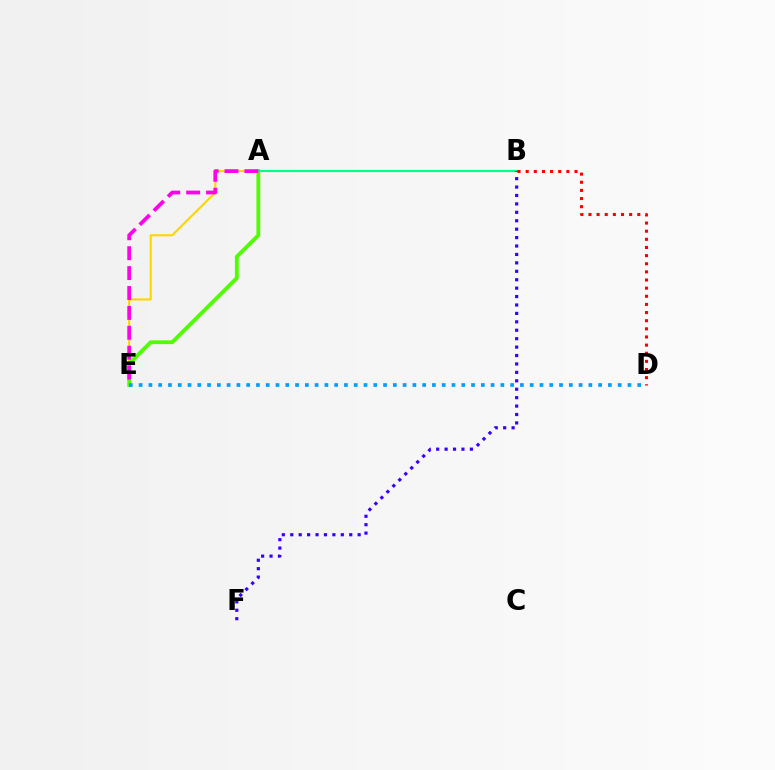{('A', 'E'): [{'color': '#ffd500', 'line_style': 'solid', 'thickness': 1.51}, {'color': '#4fff00', 'line_style': 'solid', 'thickness': 2.76}, {'color': '#ff00ed', 'line_style': 'dashed', 'thickness': 2.7}], ('A', 'B'): [{'color': '#00ff86', 'line_style': 'solid', 'thickness': 1.55}], ('B', 'F'): [{'color': '#3700ff', 'line_style': 'dotted', 'thickness': 2.29}], ('B', 'D'): [{'color': '#ff0000', 'line_style': 'dotted', 'thickness': 2.21}], ('D', 'E'): [{'color': '#009eff', 'line_style': 'dotted', 'thickness': 2.66}]}